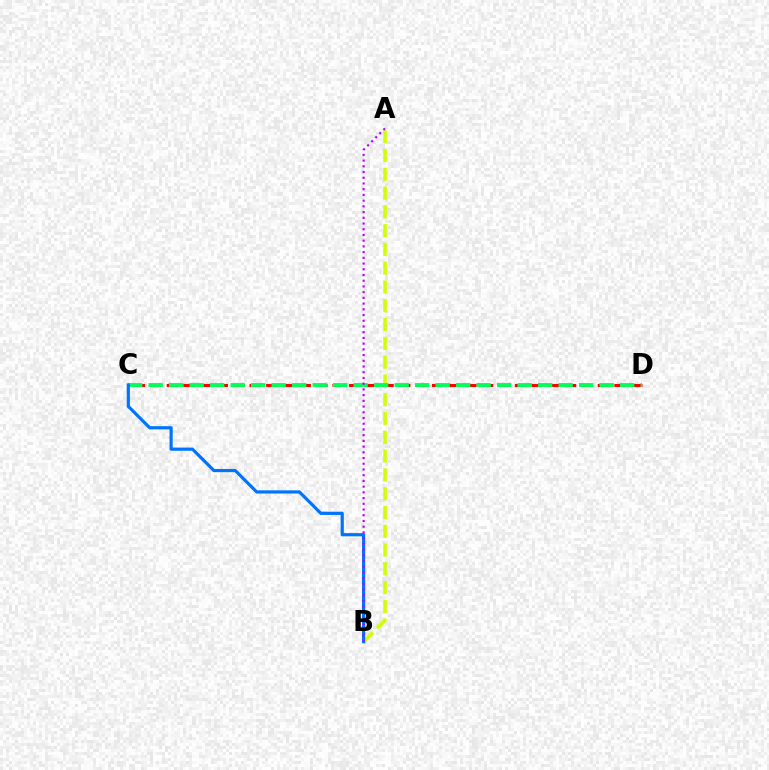{('C', 'D'): [{'color': '#ff0000', 'line_style': 'dashed', 'thickness': 2.25}, {'color': '#00ff5c', 'line_style': 'dashed', 'thickness': 2.79}], ('A', 'B'): [{'color': '#d1ff00', 'line_style': 'dashed', 'thickness': 2.55}, {'color': '#b900ff', 'line_style': 'dotted', 'thickness': 1.55}], ('B', 'C'): [{'color': '#0074ff', 'line_style': 'solid', 'thickness': 2.29}]}